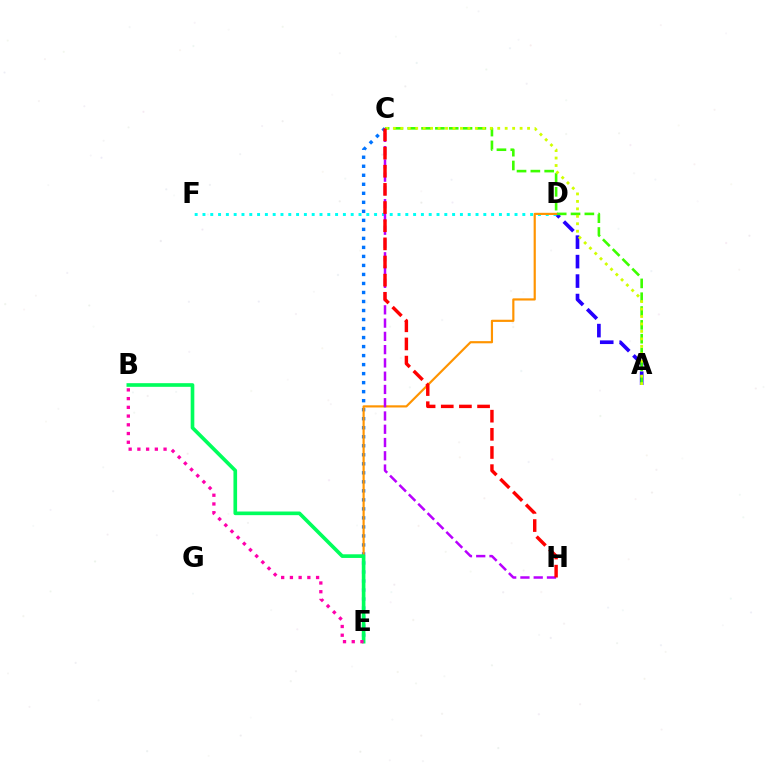{('C', 'E'): [{'color': '#0074ff', 'line_style': 'dotted', 'thickness': 2.45}], ('A', 'D'): [{'color': '#2500ff', 'line_style': 'dashed', 'thickness': 2.64}], ('A', 'C'): [{'color': '#3dff00', 'line_style': 'dashed', 'thickness': 1.88}, {'color': '#d1ff00', 'line_style': 'dotted', 'thickness': 2.03}], ('D', 'F'): [{'color': '#00fff6', 'line_style': 'dotted', 'thickness': 2.12}], ('D', 'E'): [{'color': '#ff9400', 'line_style': 'solid', 'thickness': 1.57}], ('C', 'H'): [{'color': '#b900ff', 'line_style': 'dashed', 'thickness': 1.8}, {'color': '#ff0000', 'line_style': 'dashed', 'thickness': 2.47}], ('B', 'E'): [{'color': '#00ff5c', 'line_style': 'solid', 'thickness': 2.63}, {'color': '#ff00ac', 'line_style': 'dotted', 'thickness': 2.37}]}